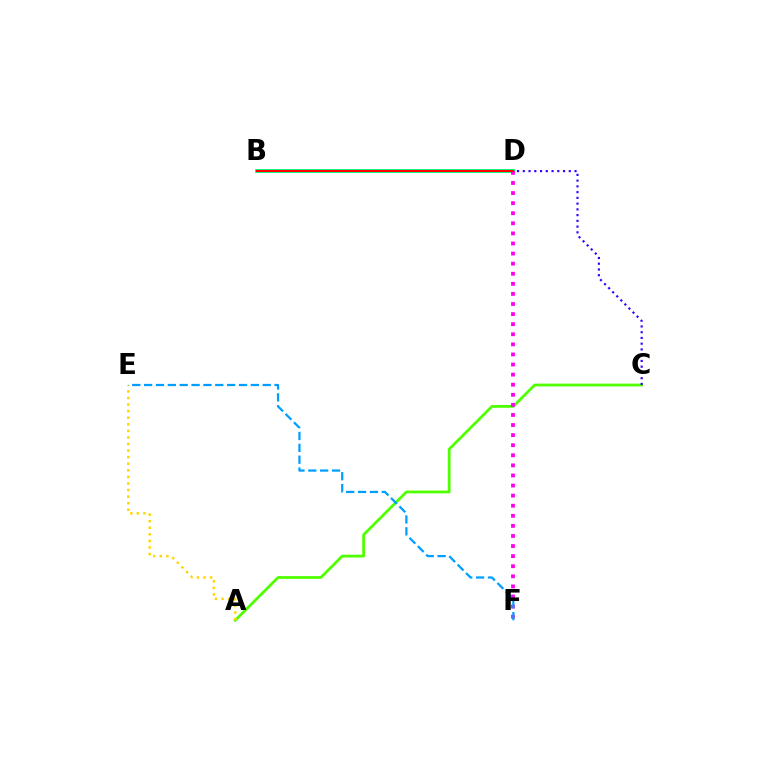{('B', 'D'): [{'color': '#00ff86', 'line_style': 'solid', 'thickness': 2.8}, {'color': '#ff0000', 'line_style': 'solid', 'thickness': 1.51}], ('A', 'C'): [{'color': '#4fff00', 'line_style': 'solid', 'thickness': 1.99}], ('C', 'D'): [{'color': '#3700ff', 'line_style': 'dotted', 'thickness': 1.56}], ('A', 'E'): [{'color': '#ffd500', 'line_style': 'dotted', 'thickness': 1.79}], ('D', 'F'): [{'color': '#ff00ed', 'line_style': 'dotted', 'thickness': 2.74}], ('E', 'F'): [{'color': '#009eff', 'line_style': 'dashed', 'thickness': 1.61}]}